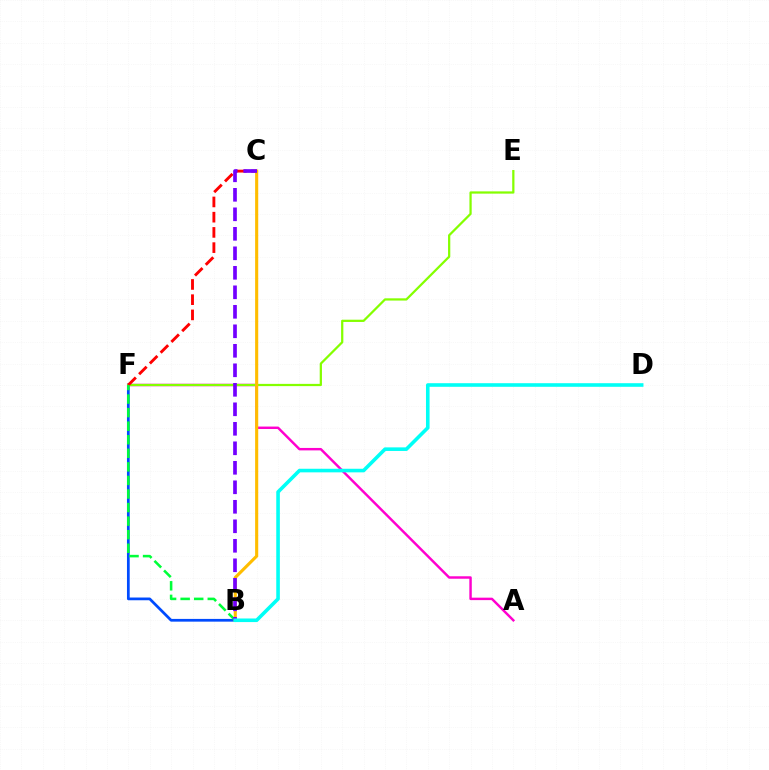{('B', 'F'): [{'color': '#004bff', 'line_style': 'solid', 'thickness': 1.97}, {'color': '#00ff39', 'line_style': 'dashed', 'thickness': 1.84}], ('A', 'F'): [{'color': '#ff00cf', 'line_style': 'solid', 'thickness': 1.76}], ('E', 'F'): [{'color': '#84ff00', 'line_style': 'solid', 'thickness': 1.62}], ('C', 'F'): [{'color': '#ff0000', 'line_style': 'dashed', 'thickness': 2.07}], ('B', 'C'): [{'color': '#ffbd00', 'line_style': 'solid', 'thickness': 2.24}, {'color': '#7200ff', 'line_style': 'dashed', 'thickness': 2.65}], ('B', 'D'): [{'color': '#00fff6', 'line_style': 'solid', 'thickness': 2.59}]}